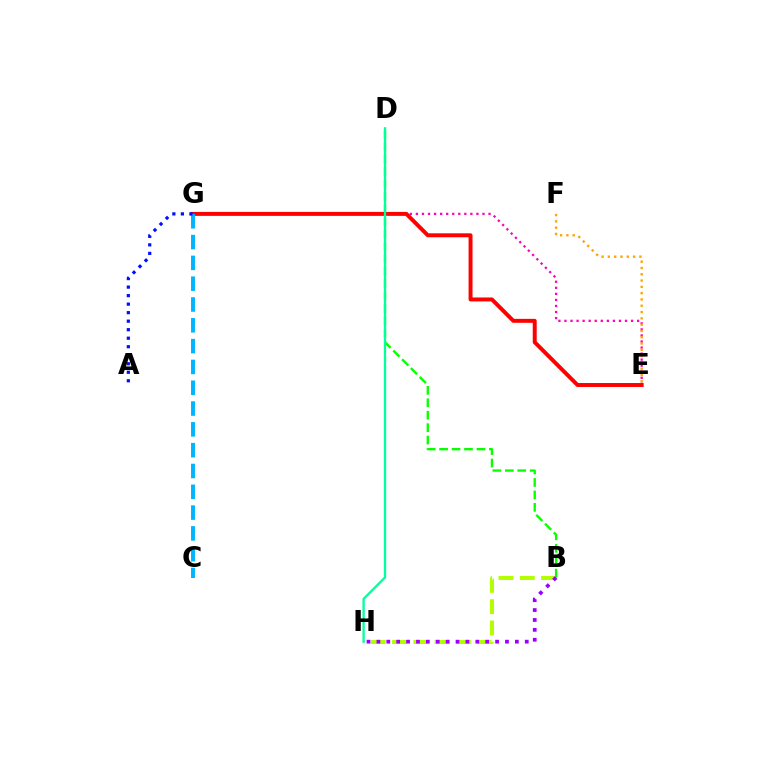{('B', 'H'): [{'color': '#b3ff00', 'line_style': 'dashed', 'thickness': 2.89}, {'color': '#9b00ff', 'line_style': 'dotted', 'thickness': 2.69}], ('B', 'D'): [{'color': '#08ff00', 'line_style': 'dashed', 'thickness': 1.69}], ('E', 'G'): [{'color': '#ff00bd', 'line_style': 'dotted', 'thickness': 1.64}, {'color': '#ff0000', 'line_style': 'solid', 'thickness': 2.85}], ('E', 'F'): [{'color': '#ffa500', 'line_style': 'dotted', 'thickness': 1.71}], ('C', 'G'): [{'color': '#00b5ff', 'line_style': 'dashed', 'thickness': 2.83}], ('D', 'H'): [{'color': '#00ff9d', 'line_style': 'solid', 'thickness': 1.65}], ('A', 'G'): [{'color': '#0010ff', 'line_style': 'dotted', 'thickness': 2.31}]}